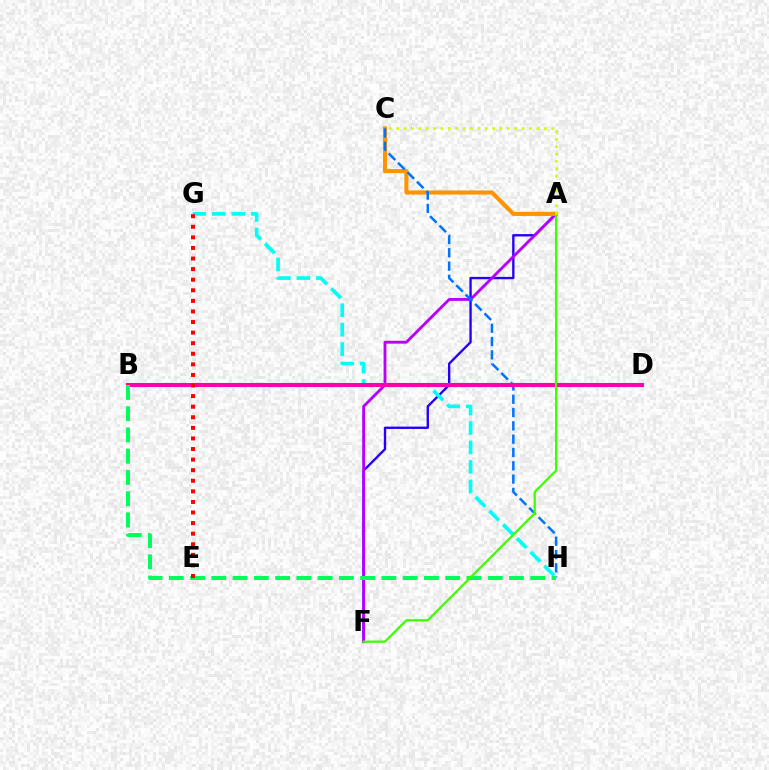{('A', 'F'): [{'color': '#2500ff', 'line_style': 'solid', 'thickness': 1.7}, {'color': '#b900ff', 'line_style': 'solid', 'thickness': 2.05}, {'color': '#3dff00', 'line_style': 'solid', 'thickness': 1.61}], ('A', 'C'): [{'color': '#ff9400', 'line_style': 'solid', 'thickness': 2.96}, {'color': '#d1ff00', 'line_style': 'dotted', 'thickness': 2.0}], ('C', 'H'): [{'color': '#0074ff', 'line_style': 'dashed', 'thickness': 1.81}], ('G', 'H'): [{'color': '#00fff6', 'line_style': 'dashed', 'thickness': 2.64}], ('B', 'D'): [{'color': '#ff00ac', 'line_style': 'solid', 'thickness': 2.94}], ('B', 'H'): [{'color': '#00ff5c', 'line_style': 'dashed', 'thickness': 2.89}], ('E', 'G'): [{'color': '#ff0000', 'line_style': 'dotted', 'thickness': 2.88}]}